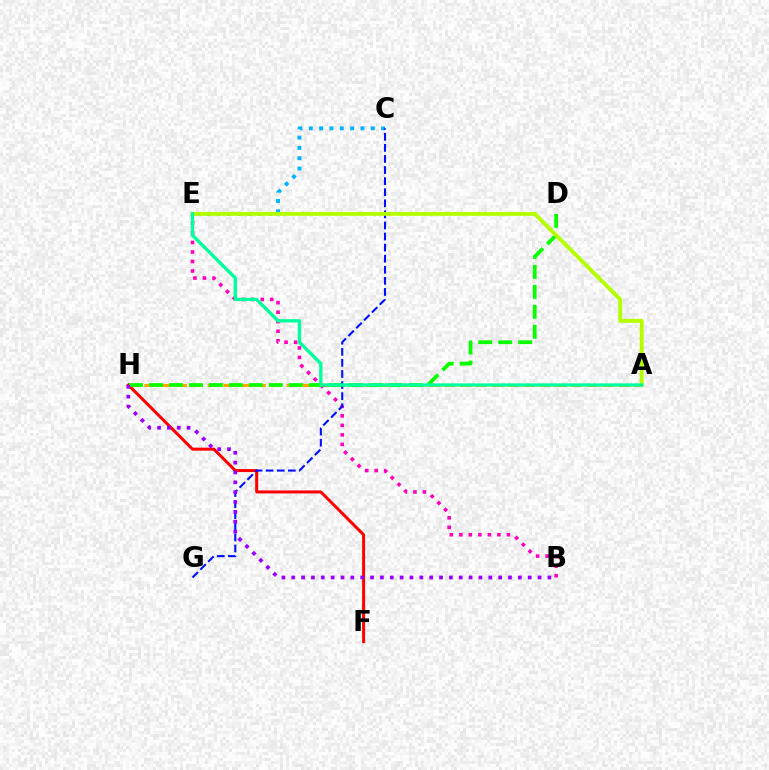{('A', 'H'): [{'color': '#ffa500', 'line_style': 'dashed', 'thickness': 2.15}], ('C', 'E'): [{'color': '#00b5ff', 'line_style': 'dotted', 'thickness': 2.8}], ('F', 'H'): [{'color': '#ff0000', 'line_style': 'solid', 'thickness': 2.16}], ('B', 'E'): [{'color': '#ff00bd', 'line_style': 'dotted', 'thickness': 2.59}], ('D', 'H'): [{'color': '#08ff00', 'line_style': 'dashed', 'thickness': 2.71}], ('C', 'G'): [{'color': '#0010ff', 'line_style': 'dashed', 'thickness': 1.51}], ('A', 'E'): [{'color': '#b3ff00', 'line_style': 'solid', 'thickness': 2.79}, {'color': '#00ff9d', 'line_style': 'solid', 'thickness': 2.38}], ('B', 'H'): [{'color': '#9b00ff', 'line_style': 'dotted', 'thickness': 2.68}]}